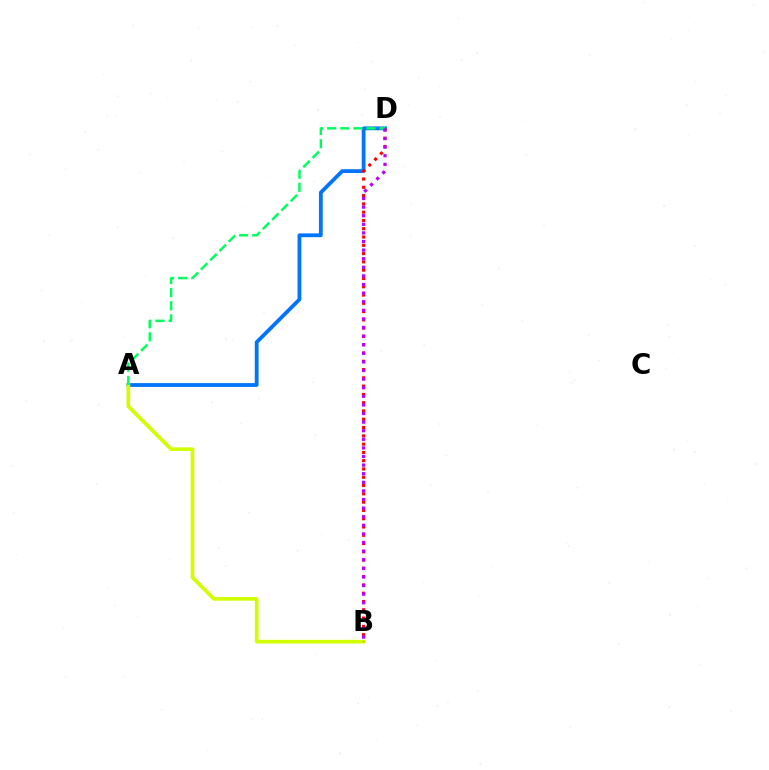{('A', 'D'): [{'color': '#0074ff', 'line_style': 'solid', 'thickness': 2.74}, {'color': '#00ff5c', 'line_style': 'dashed', 'thickness': 1.78}], ('A', 'B'): [{'color': '#d1ff00', 'line_style': 'solid', 'thickness': 2.64}], ('B', 'D'): [{'color': '#ff0000', 'line_style': 'dotted', 'thickness': 2.25}, {'color': '#b900ff', 'line_style': 'dotted', 'thickness': 2.34}]}